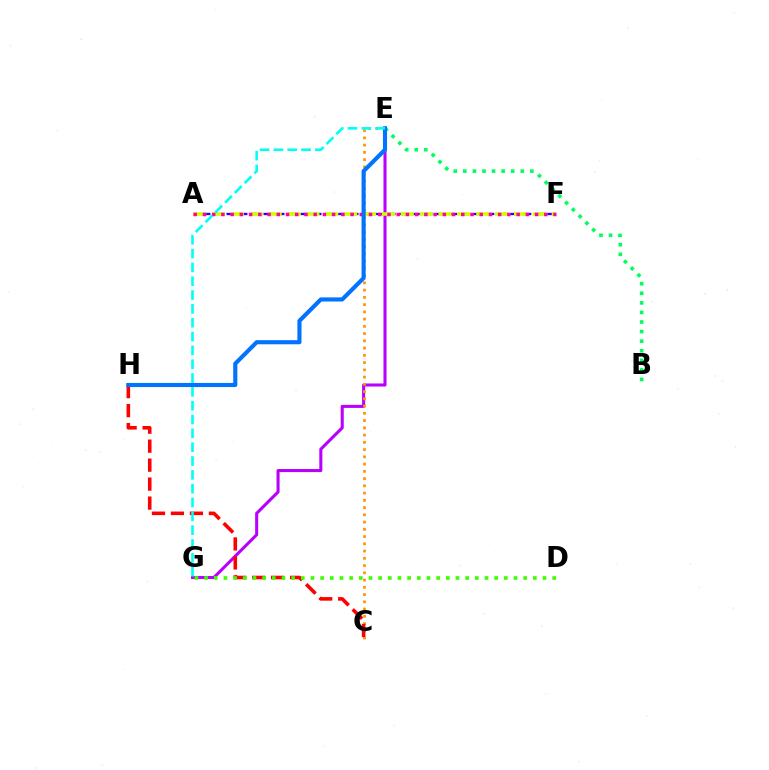{('E', 'G'): [{'color': '#b900ff', 'line_style': 'solid', 'thickness': 2.2}, {'color': '#00fff6', 'line_style': 'dashed', 'thickness': 1.88}], ('C', 'E'): [{'color': '#ff9400', 'line_style': 'dotted', 'thickness': 1.97}], ('C', 'H'): [{'color': '#ff0000', 'line_style': 'dashed', 'thickness': 2.58}], ('B', 'E'): [{'color': '#00ff5c', 'line_style': 'dotted', 'thickness': 2.6}], ('A', 'F'): [{'color': '#2500ff', 'line_style': 'dashed', 'thickness': 1.68}, {'color': '#d1ff00', 'line_style': 'dashed', 'thickness': 2.56}, {'color': '#ff00ac', 'line_style': 'dotted', 'thickness': 2.51}], ('D', 'G'): [{'color': '#3dff00', 'line_style': 'dotted', 'thickness': 2.63}], ('E', 'H'): [{'color': '#0074ff', 'line_style': 'solid', 'thickness': 2.97}]}